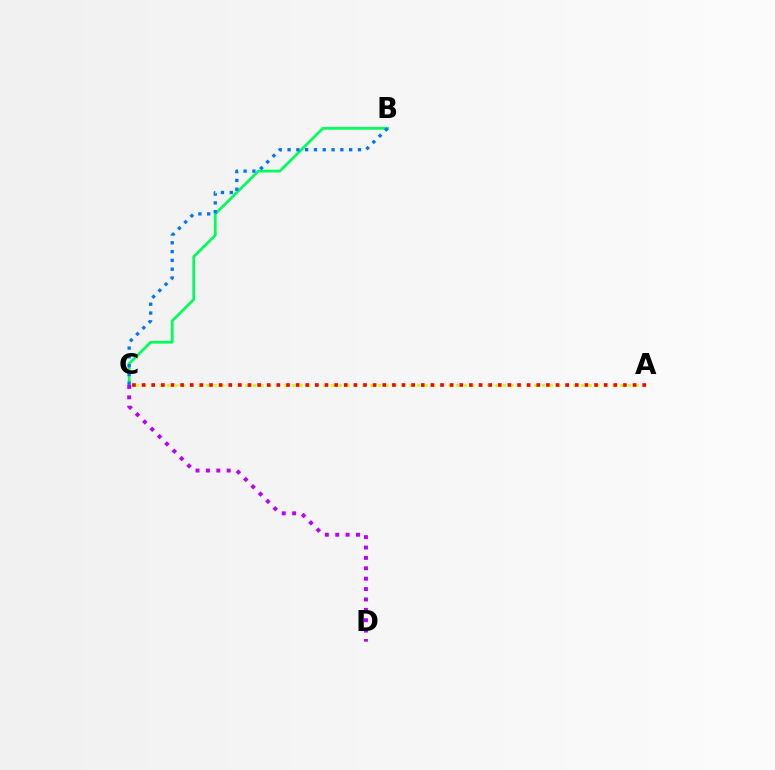{('B', 'C'): [{'color': '#00ff5c', 'line_style': 'solid', 'thickness': 1.99}, {'color': '#0074ff', 'line_style': 'dotted', 'thickness': 2.39}], ('A', 'C'): [{'color': '#d1ff00', 'line_style': 'dotted', 'thickness': 2.12}, {'color': '#ff0000', 'line_style': 'dotted', 'thickness': 2.62}], ('C', 'D'): [{'color': '#b900ff', 'line_style': 'dotted', 'thickness': 2.82}]}